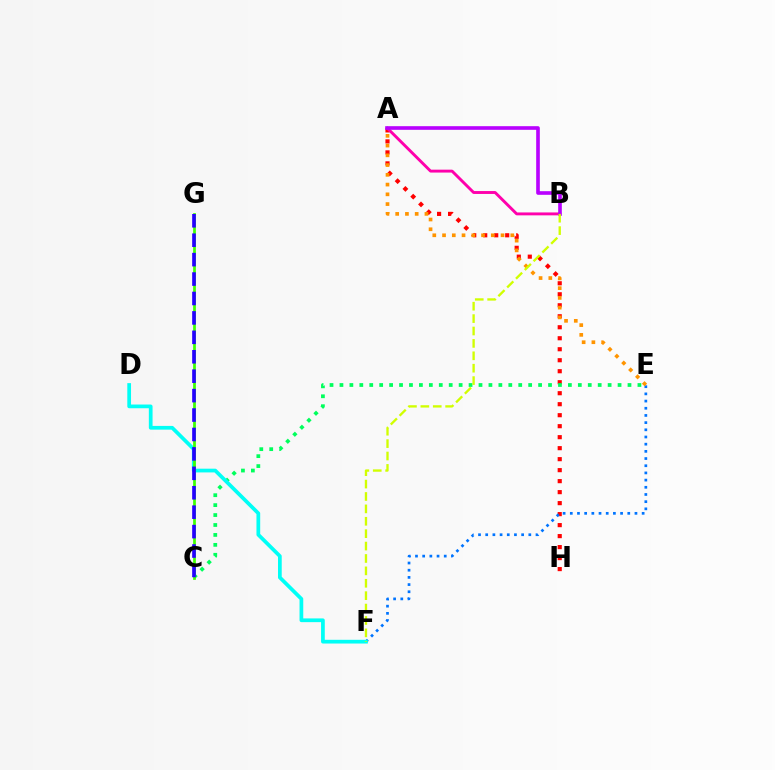{('A', 'H'): [{'color': '#ff0000', 'line_style': 'dotted', 'thickness': 2.99}], ('A', 'B'): [{'color': '#ff00ac', 'line_style': 'solid', 'thickness': 2.09}, {'color': '#b900ff', 'line_style': 'solid', 'thickness': 2.61}], ('E', 'F'): [{'color': '#0074ff', 'line_style': 'dotted', 'thickness': 1.95}], ('C', 'E'): [{'color': '#00ff5c', 'line_style': 'dotted', 'thickness': 2.7}], ('D', 'F'): [{'color': '#00fff6', 'line_style': 'solid', 'thickness': 2.68}], ('C', 'G'): [{'color': '#3dff00', 'line_style': 'solid', 'thickness': 1.97}, {'color': '#2500ff', 'line_style': 'dashed', 'thickness': 2.64}], ('A', 'E'): [{'color': '#ff9400', 'line_style': 'dotted', 'thickness': 2.65}], ('B', 'F'): [{'color': '#d1ff00', 'line_style': 'dashed', 'thickness': 1.68}]}